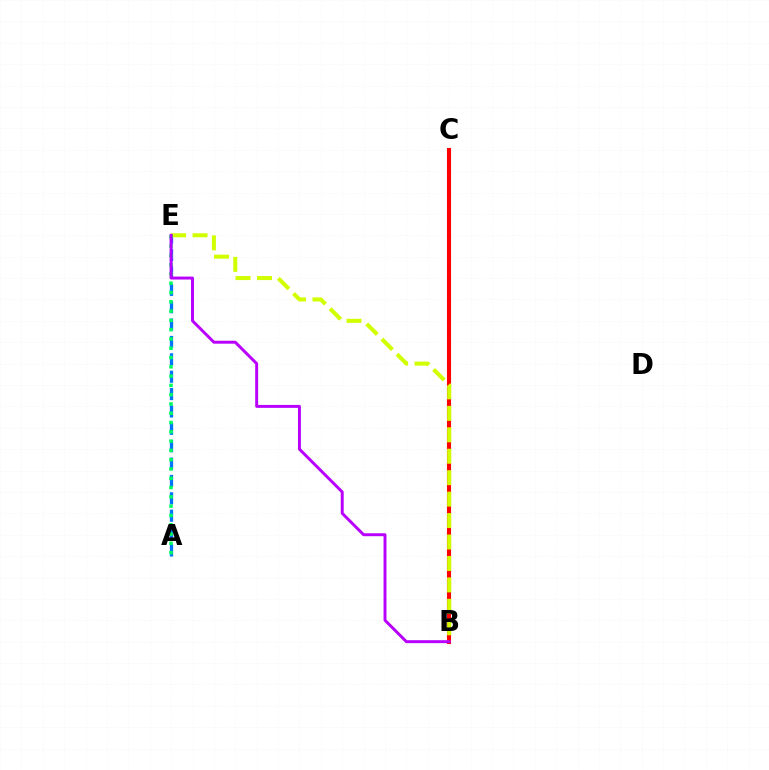{('B', 'C'): [{'color': '#ff0000', 'line_style': 'solid', 'thickness': 2.95}], ('A', 'E'): [{'color': '#0074ff', 'line_style': 'dashed', 'thickness': 2.36}, {'color': '#00ff5c', 'line_style': 'dotted', 'thickness': 2.52}], ('B', 'E'): [{'color': '#d1ff00', 'line_style': 'dashed', 'thickness': 2.91}, {'color': '#b900ff', 'line_style': 'solid', 'thickness': 2.12}]}